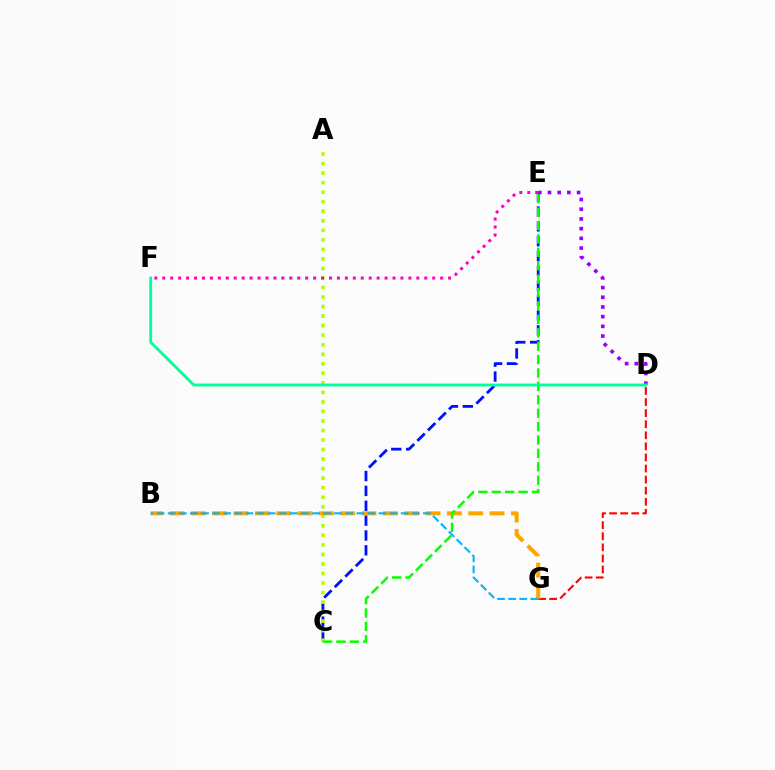{('D', 'G'): [{'color': '#ff0000', 'line_style': 'dashed', 'thickness': 1.51}], ('C', 'E'): [{'color': '#0010ff', 'line_style': 'dashed', 'thickness': 2.02}, {'color': '#08ff00', 'line_style': 'dashed', 'thickness': 1.82}], ('A', 'C'): [{'color': '#b3ff00', 'line_style': 'dotted', 'thickness': 2.59}], ('B', 'G'): [{'color': '#ffa500', 'line_style': 'dashed', 'thickness': 2.9}, {'color': '#00b5ff', 'line_style': 'dashed', 'thickness': 1.51}], ('D', 'E'): [{'color': '#9b00ff', 'line_style': 'dotted', 'thickness': 2.64}], ('D', 'F'): [{'color': '#00ff9d', 'line_style': 'solid', 'thickness': 2.07}], ('E', 'F'): [{'color': '#ff00bd', 'line_style': 'dotted', 'thickness': 2.16}]}